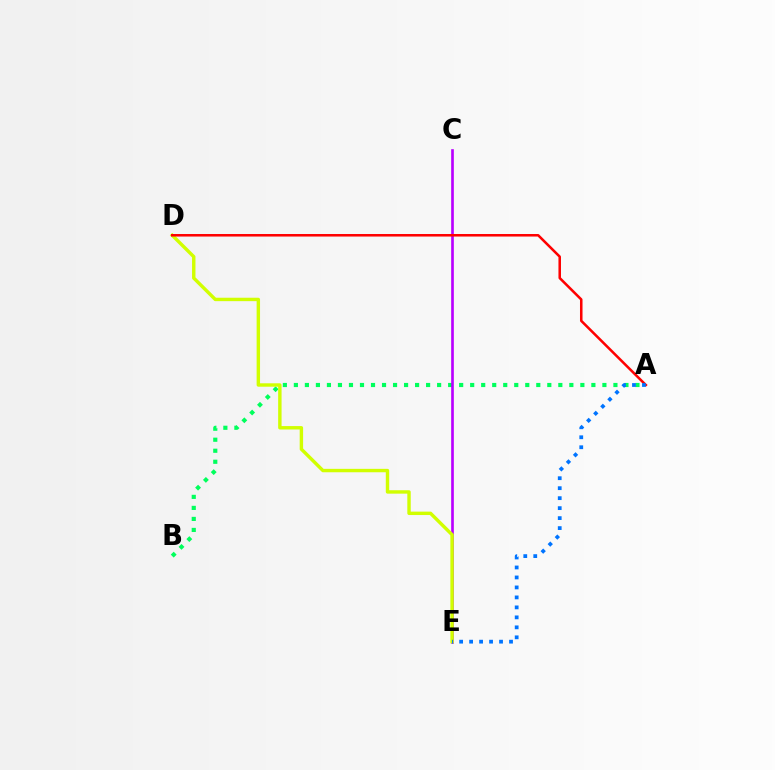{('A', 'B'): [{'color': '#00ff5c', 'line_style': 'dotted', 'thickness': 2.99}], ('C', 'E'): [{'color': '#b900ff', 'line_style': 'solid', 'thickness': 1.91}], ('D', 'E'): [{'color': '#d1ff00', 'line_style': 'solid', 'thickness': 2.46}], ('A', 'D'): [{'color': '#ff0000', 'line_style': 'solid', 'thickness': 1.82}], ('A', 'E'): [{'color': '#0074ff', 'line_style': 'dotted', 'thickness': 2.71}]}